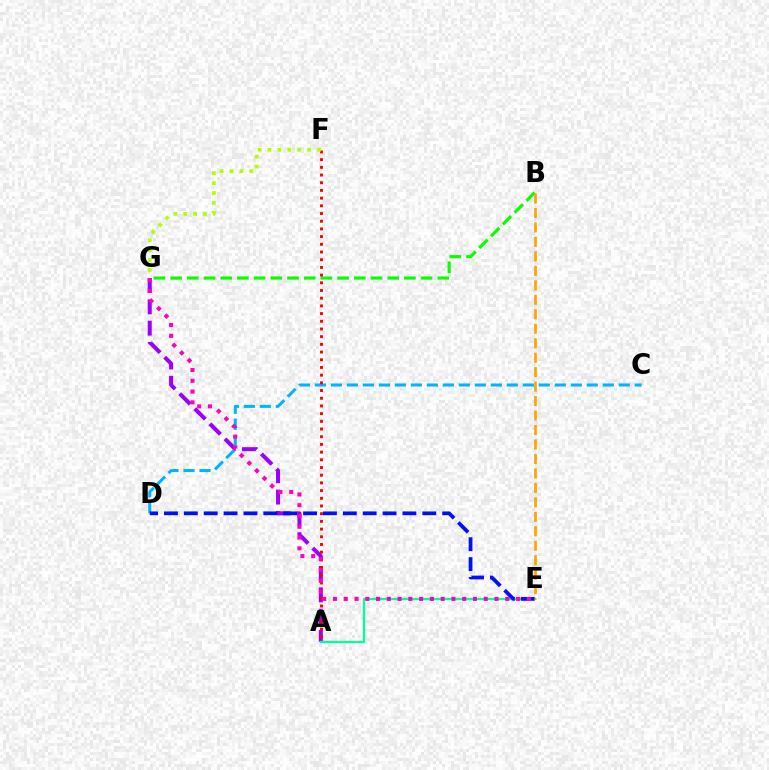{('A', 'G'): [{'color': '#9b00ff', 'line_style': 'dashed', 'thickness': 2.9}], ('C', 'D'): [{'color': '#00b5ff', 'line_style': 'dashed', 'thickness': 2.17}], ('A', 'E'): [{'color': '#00ff9d', 'line_style': 'solid', 'thickness': 1.6}], ('D', 'E'): [{'color': '#0010ff', 'line_style': 'dashed', 'thickness': 2.7}], ('B', 'G'): [{'color': '#08ff00', 'line_style': 'dashed', 'thickness': 2.27}], ('A', 'F'): [{'color': '#ff0000', 'line_style': 'dotted', 'thickness': 2.09}], ('F', 'G'): [{'color': '#b3ff00', 'line_style': 'dotted', 'thickness': 2.69}], ('E', 'G'): [{'color': '#ff00bd', 'line_style': 'dotted', 'thickness': 2.93}], ('B', 'E'): [{'color': '#ffa500', 'line_style': 'dashed', 'thickness': 1.97}]}